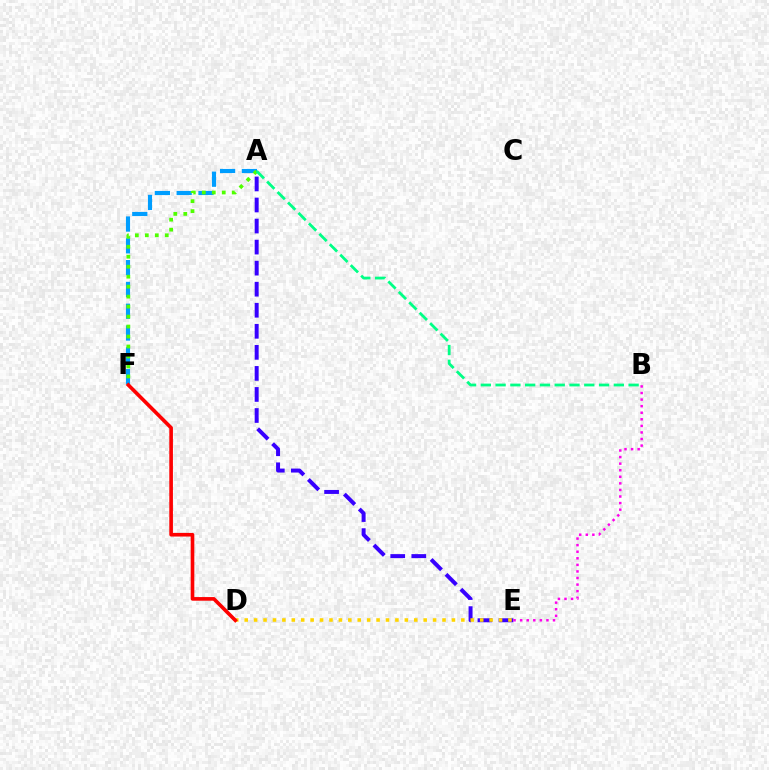{('A', 'F'): [{'color': '#009eff', 'line_style': 'dashed', 'thickness': 2.96}, {'color': '#4fff00', 'line_style': 'dotted', 'thickness': 2.71}], ('A', 'E'): [{'color': '#3700ff', 'line_style': 'dashed', 'thickness': 2.86}], ('A', 'B'): [{'color': '#00ff86', 'line_style': 'dashed', 'thickness': 2.01}], ('D', 'E'): [{'color': '#ffd500', 'line_style': 'dotted', 'thickness': 2.56}], ('B', 'E'): [{'color': '#ff00ed', 'line_style': 'dotted', 'thickness': 1.79}], ('D', 'F'): [{'color': '#ff0000', 'line_style': 'solid', 'thickness': 2.62}]}